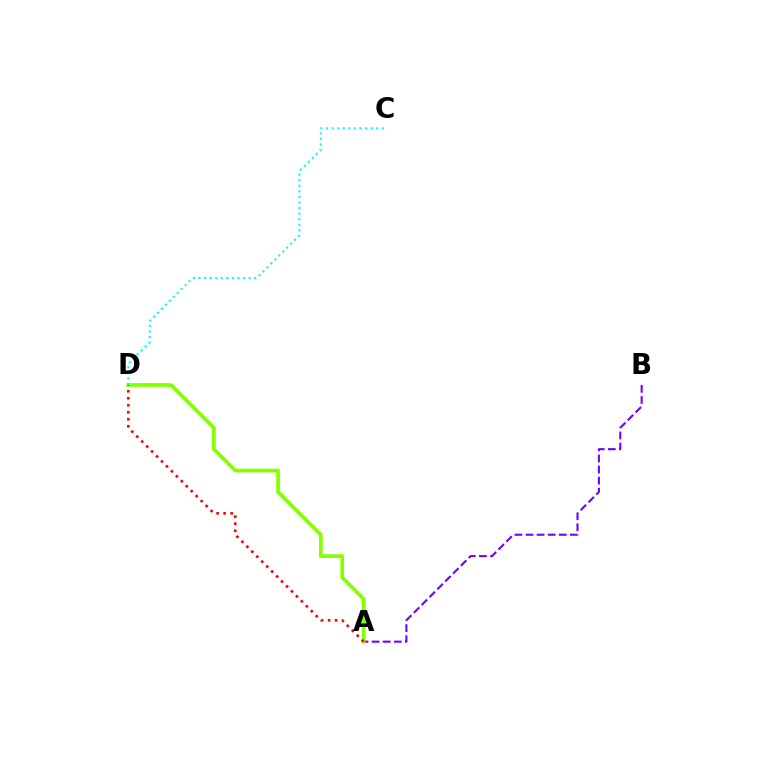{('A', 'B'): [{'color': '#7200ff', 'line_style': 'dashed', 'thickness': 1.51}], ('A', 'D'): [{'color': '#84ff00', 'line_style': 'solid', 'thickness': 2.67}, {'color': '#ff0000', 'line_style': 'dotted', 'thickness': 1.91}], ('C', 'D'): [{'color': '#00fff6', 'line_style': 'dotted', 'thickness': 1.51}]}